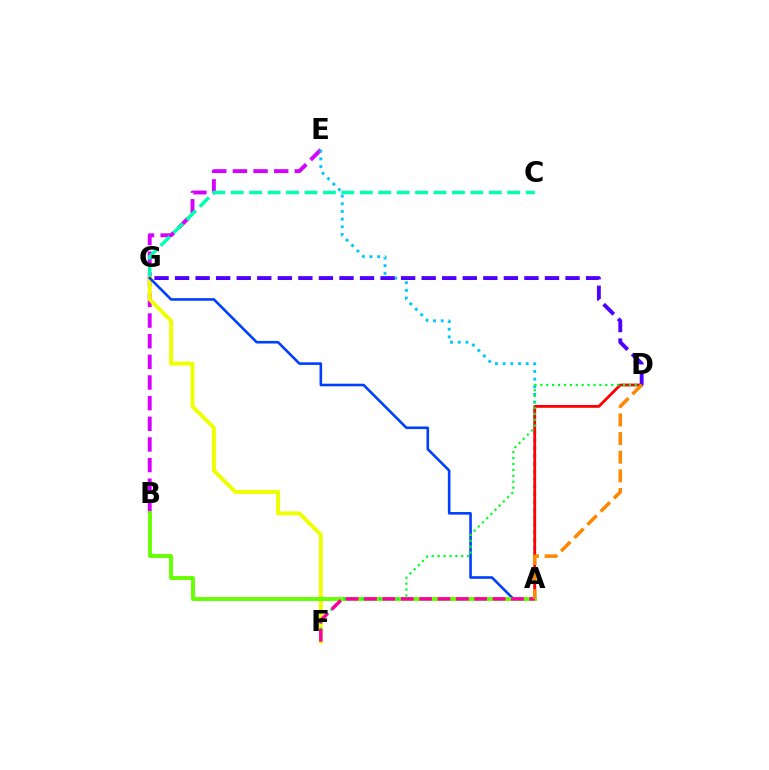{('B', 'E'): [{'color': '#d600ff', 'line_style': 'dashed', 'thickness': 2.8}], ('A', 'E'): [{'color': '#00c7ff', 'line_style': 'dotted', 'thickness': 2.09}], ('C', 'G'): [{'color': '#00ffaf', 'line_style': 'dashed', 'thickness': 2.5}], ('F', 'G'): [{'color': '#eeff00', 'line_style': 'solid', 'thickness': 2.82}], ('A', 'D'): [{'color': '#ff0000', 'line_style': 'solid', 'thickness': 2.03}, {'color': '#ff8800', 'line_style': 'dashed', 'thickness': 2.53}], ('A', 'G'): [{'color': '#003fff', 'line_style': 'solid', 'thickness': 1.87}], ('A', 'B'): [{'color': '#66ff00', 'line_style': 'solid', 'thickness': 2.8}], ('D', 'G'): [{'color': '#4f00ff', 'line_style': 'dashed', 'thickness': 2.79}], ('D', 'F'): [{'color': '#00ff27', 'line_style': 'dotted', 'thickness': 1.6}], ('A', 'F'): [{'color': '#ff00a0', 'line_style': 'dashed', 'thickness': 2.5}]}